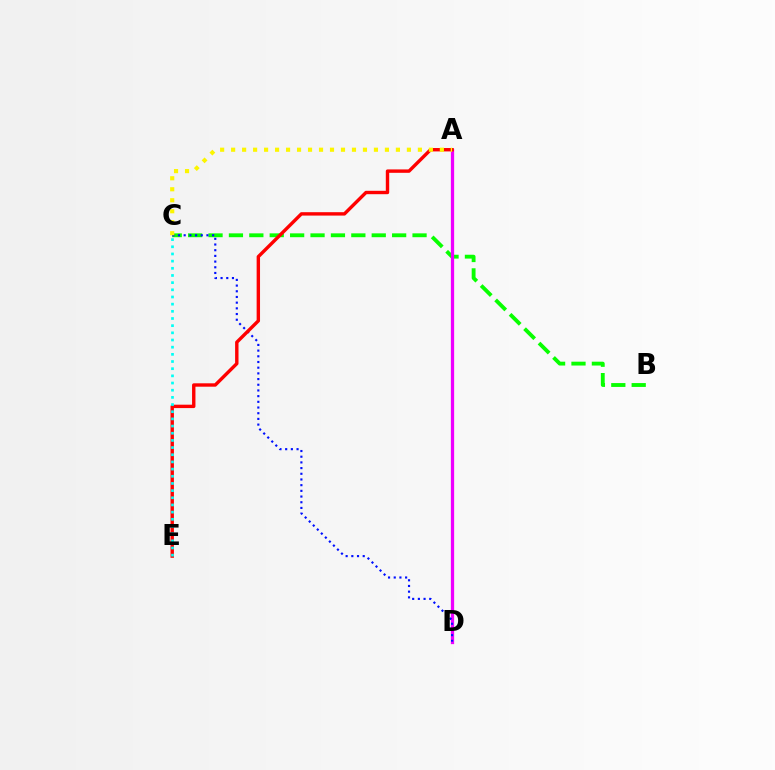{('B', 'C'): [{'color': '#08ff00', 'line_style': 'dashed', 'thickness': 2.77}], ('A', 'D'): [{'color': '#ee00ff', 'line_style': 'solid', 'thickness': 2.35}], ('C', 'D'): [{'color': '#0010ff', 'line_style': 'dotted', 'thickness': 1.55}], ('A', 'E'): [{'color': '#ff0000', 'line_style': 'solid', 'thickness': 2.44}], ('A', 'C'): [{'color': '#fcf500', 'line_style': 'dotted', 'thickness': 2.98}], ('C', 'E'): [{'color': '#00fff6', 'line_style': 'dotted', 'thickness': 1.95}]}